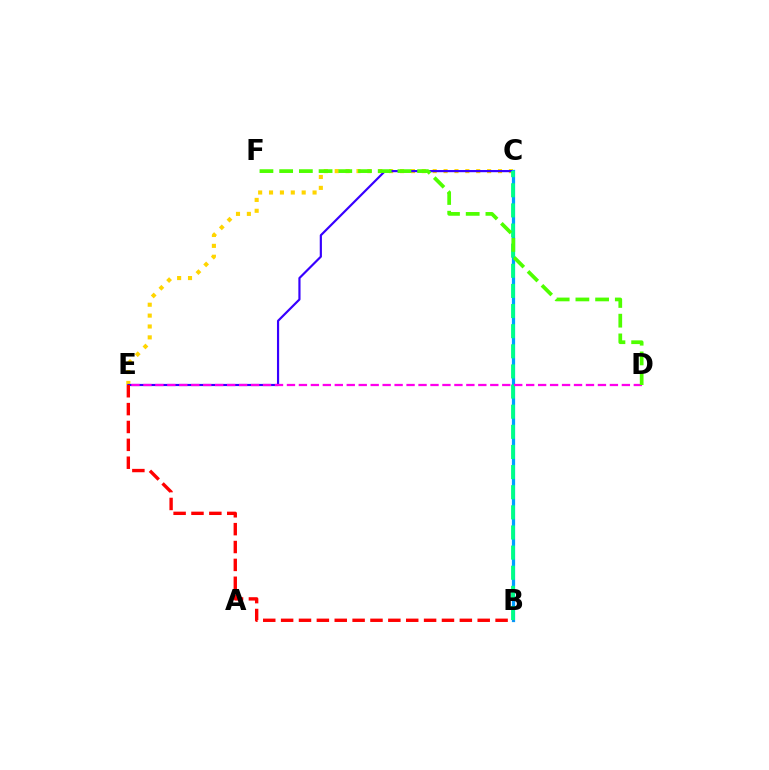{('C', 'E'): [{'color': '#ffd500', 'line_style': 'dotted', 'thickness': 2.96}, {'color': '#3700ff', 'line_style': 'solid', 'thickness': 1.57}], ('B', 'C'): [{'color': '#009eff', 'line_style': 'solid', 'thickness': 2.34}, {'color': '#00ff86', 'line_style': 'dashed', 'thickness': 2.73}], ('B', 'E'): [{'color': '#ff0000', 'line_style': 'dashed', 'thickness': 2.43}], ('D', 'E'): [{'color': '#ff00ed', 'line_style': 'dashed', 'thickness': 1.62}], ('D', 'F'): [{'color': '#4fff00', 'line_style': 'dashed', 'thickness': 2.68}]}